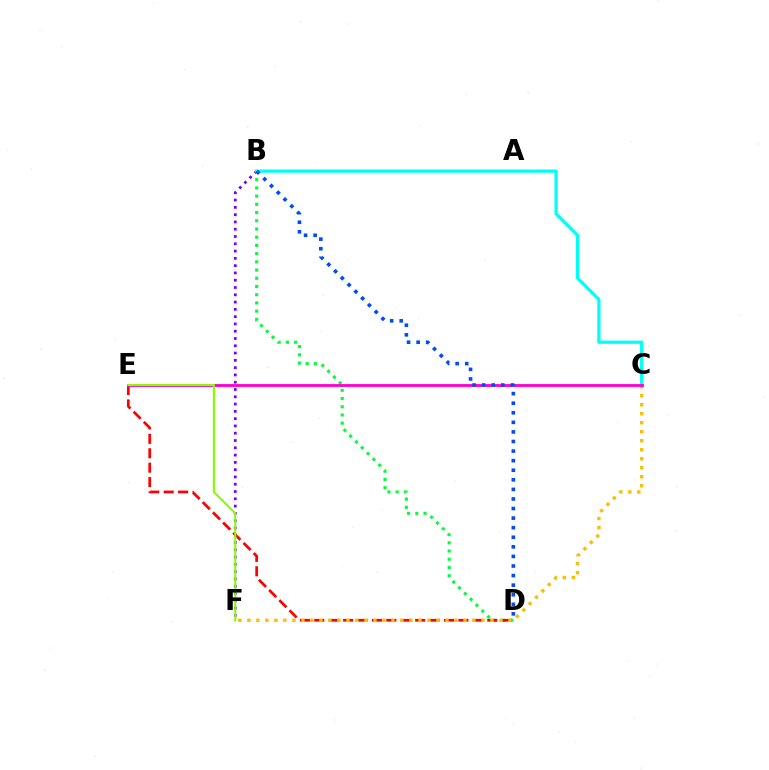{('B', 'D'): [{'color': '#00ff39', 'line_style': 'dotted', 'thickness': 2.23}, {'color': '#004bff', 'line_style': 'dotted', 'thickness': 2.6}], ('B', 'F'): [{'color': '#7200ff', 'line_style': 'dotted', 'thickness': 1.98}], ('D', 'E'): [{'color': '#ff0000', 'line_style': 'dashed', 'thickness': 1.96}], ('C', 'F'): [{'color': '#ffbd00', 'line_style': 'dotted', 'thickness': 2.45}], ('B', 'C'): [{'color': '#00fff6', 'line_style': 'solid', 'thickness': 2.33}], ('C', 'E'): [{'color': '#ff00cf', 'line_style': 'solid', 'thickness': 2.03}], ('E', 'F'): [{'color': '#84ff00', 'line_style': 'solid', 'thickness': 1.52}]}